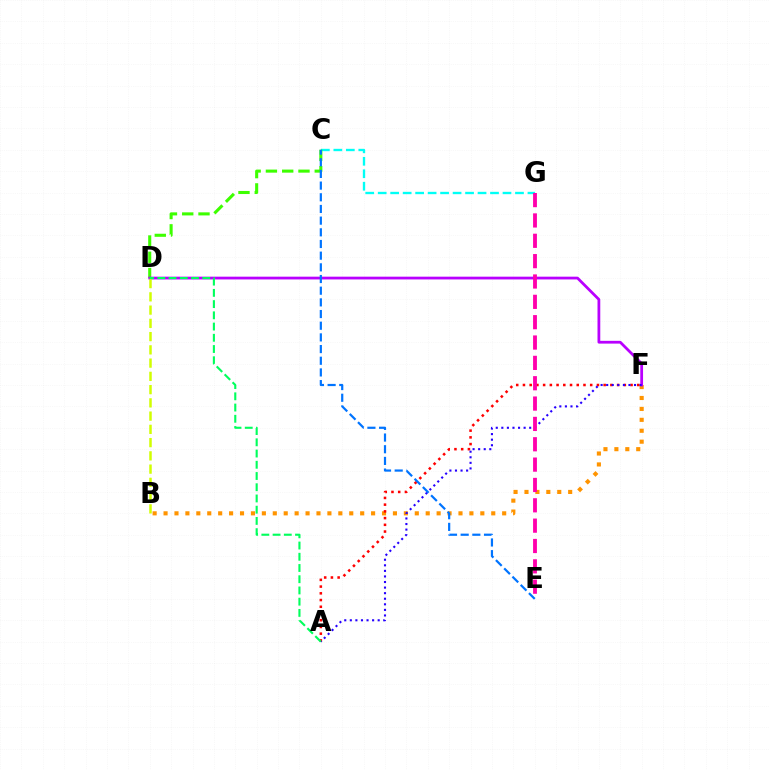{('C', 'G'): [{'color': '#00fff6', 'line_style': 'dashed', 'thickness': 1.7}], ('B', 'F'): [{'color': '#ff9400', 'line_style': 'dotted', 'thickness': 2.97}], ('C', 'D'): [{'color': '#3dff00', 'line_style': 'dashed', 'thickness': 2.21}], ('A', 'F'): [{'color': '#ff0000', 'line_style': 'dotted', 'thickness': 1.83}, {'color': '#2500ff', 'line_style': 'dotted', 'thickness': 1.51}], ('D', 'F'): [{'color': '#b900ff', 'line_style': 'solid', 'thickness': 1.99}], ('B', 'D'): [{'color': '#d1ff00', 'line_style': 'dashed', 'thickness': 1.8}], ('E', 'G'): [{'color': '#ff00ac', 'line_style': 'dashed', 'thickness': 2.76}], ('C', 'E'): [{'color': '#0074ff', 'line_style': 'dashed', 'thickness': 1.59}], ('A', 'D'): [{'color': '#00ff5c', 'line_style': 'dashed', 'thickness': 1.53}]}